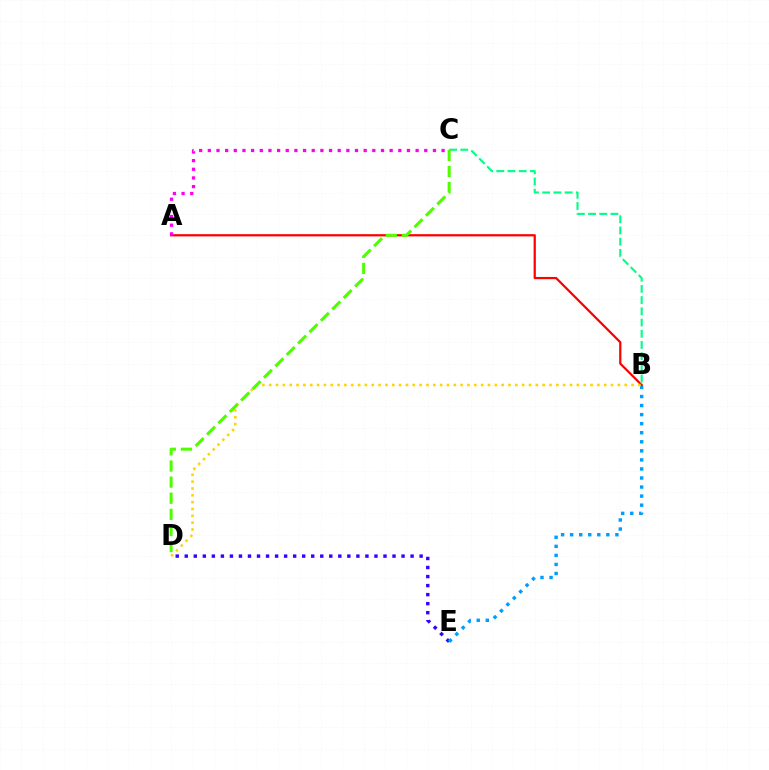{('D', 'E'): [{'color': '#3700ff', 'line_style': 'dotted', 'thickness': 2.45}], ('B', 'E'): [{'color': '#009eff', 'line_style': 'dotted', 'thickness': 2.46}], ('A', 'B'): [{'color': '#ff0000', 'line_style': 'solid', 'thickness': 1.61}], ('B', 'D'): [{'color': '#ffd500', 'line_style': 'dotted', 'thickness': 1.86}], ('B', 'C'): [{'color': '#00ff86', 'line_style': 'dashed', 'thickness': 1.52}], ('C', 'D'): [{'color': '#4fff00', 'line_style': 'dashed', 'thickness': 2.19}], ('A', 'C'): [{'color': '#ff00ed', 'line_style': 'dotted', 'thickness': 2.35}]}